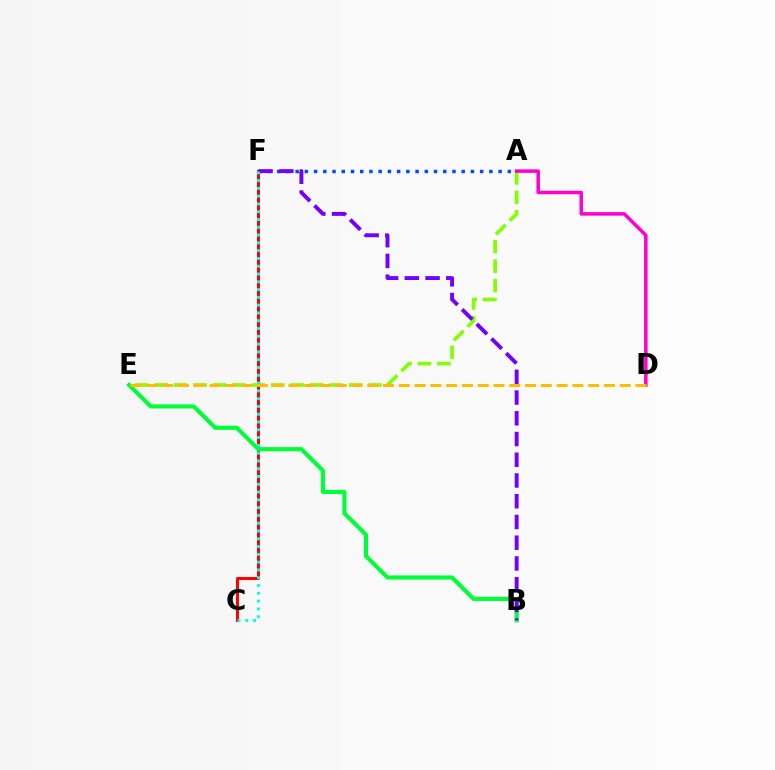{('C', 'F'): [{'color': '#ff0000', 'line_style': 'solid', 'thickness': 2.19}, {'color': '#00fff6', 'line_style': 'dotted', 'thickness': 2.12}], ('A', 'F'): [{'color': '#004bff', 'line_style': 'dotted', 'thickness': 2.51}], ('A', 'E'): [{'color': '#84ff00', 'line_style': 'dashed', 'thickness': 2.64}], ('B', 'E'): [{'color': '#00ff39', 'line_style': 'solid', 'thickness': 2.97}], ('B', 'F'): [{'color': '#7200ff', 'line_style': 'dashed', 'thickness': 2.82}], ('A', 'D'): [{'color': '#ff00cf', 'line_style': 'solid', 'thickness': 2.53}], ('D', 'E'): [{'color': '#ffbd00', 'line_style': 'dashed', 'thickness': 2.14}]}